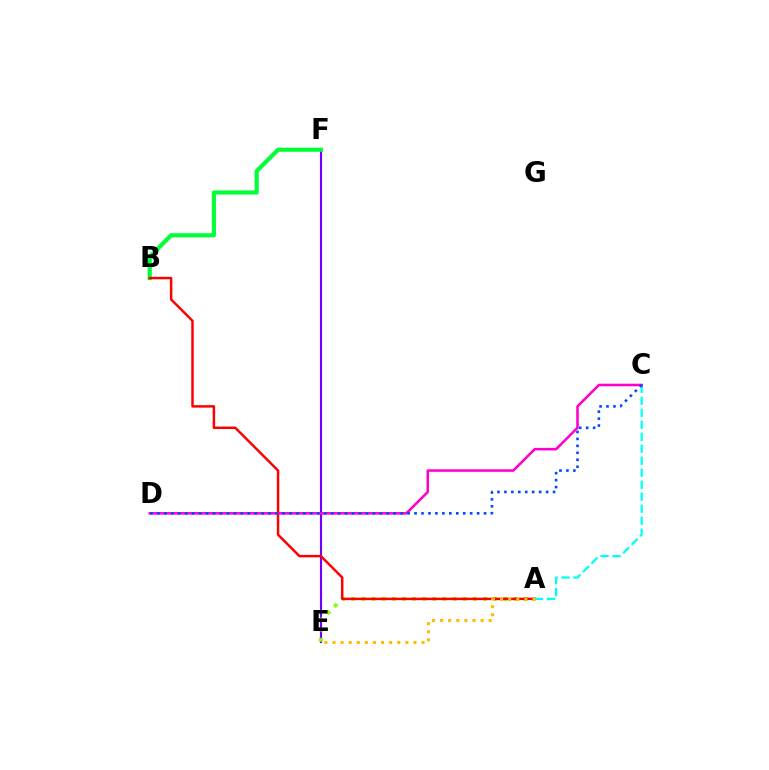{('E', 'F'): [{'color': '#7200ff', 'line_style': 'solid', 'thickness': 1.54}], ('B', 'F'): [{'color': '#00ff39', 'line_style': 'solid', 'thickness': 2.99}], ('A', 'E'): [{'color': '#84ff00', 'line_style': 'dotted', 'thickness': 2.75}, {'color': '#ffbd00', 'line_style': 'dotted', 'thickness': 2.2}], ('A', 'B'): [{'color': '#ff0000', 'line_style': 'solid', 'thickness': 1.78}], ('A', 'C'): [{'color': '#00fff6', 'line_style': 'dashed', 'thickness': 1.63}], ('C', 'D'): [{'color': '#ff00cf', 'line_style': 'solid', 'thickness': 1.84}, {'color': '#004bff', 'line_style': 'dotted', 'thickness': 1.89}]}